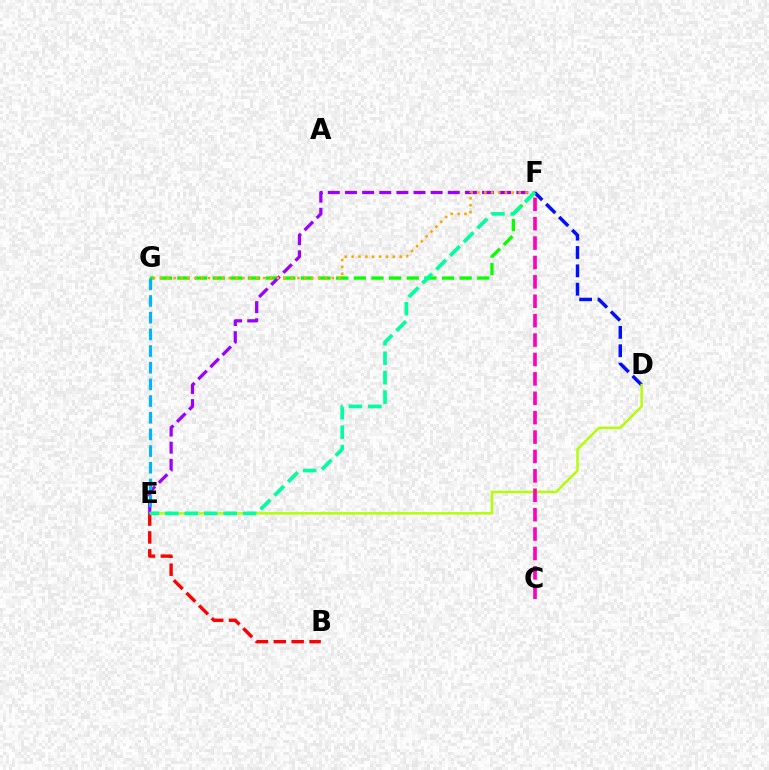{('D', 'F'): [{'color': '#0010ff', 'line_style': 'dashed', 'thickness': 2.49}], ('F', 'G'): [{'color': '#08ff00', 'line_style': 'dashed', 'thickness': 2.4}, {'color': '#ffa500', 'line_style': 'dotted', 'thickness': 1.87}], ('D', 'E'): [{'color': '#b3ff00', 'line_style': 'solid', 'thickness': 1.75}], ('B', 'E'): [{'color': '#ff0000', 'line_style': 'dashed', 'thickness': 2.43}], ('E', 'F'): [{'color': '#9b00ff', 'line_style': 'dashed', 'thickness': 2.33}, {'color': '#00ff9d', 'line_style': 'dashed', 'thickness': 2.64}], ('E', 'G'): [{'color': '#00b5ff', 'line_style': 'dashed', 'thickness': 2.27}], ('C', 'F'): [{'color': '#ff00bd', 'line_style': 'dashed', 'thickness': 2.64}]}